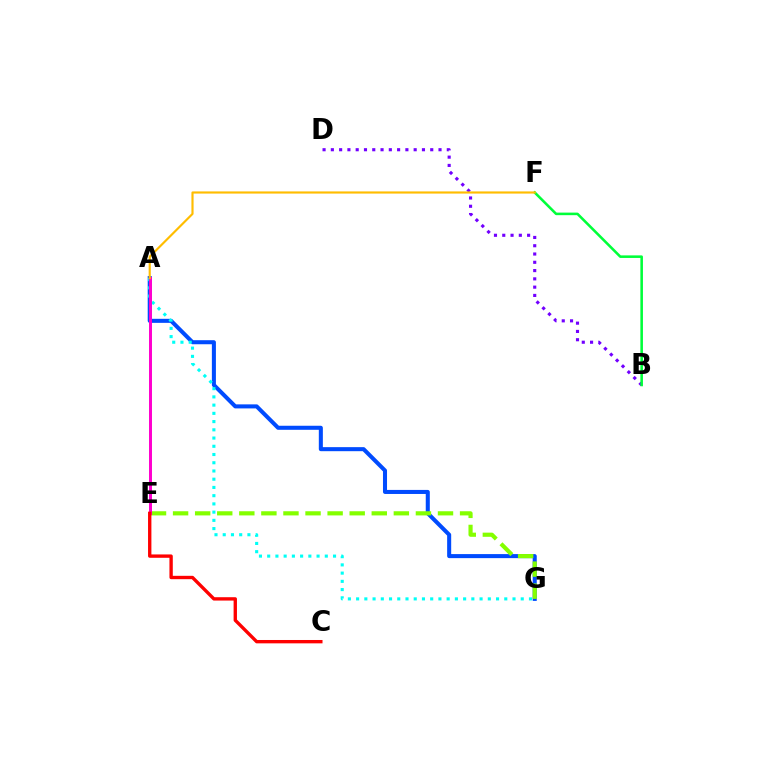{('A', 'G'): [{'color': '#004bff', 'line_style': 'solid', 'thickness': 2.91}, {'color': '#00fff6', 'line_style': 'dotted', 'thickness': 2.24}], ('E', 'G'): [{'color': '#84ff00', 'line_style': 'dashed', 'thickness': 3.0}], ('B', 'D'): [{'color': '#7200ff', 'line_style': 'dotted', 'thickness': 2.25}], ('A', 'E'): [{'color': '#ff00cf', 'line_style': 'solid', 'thickness': 2.14}], ('B', 'F'): [{'color': '#00ff39', 'line_style': 'solid', 'thickness': 1.85}], ('C', 'E'): [{'color': '#ff0000', 'line_style': 'solid', 'thickness': 2.42}], ('A', 'F'): [{'color': '#ffbd00', 'line_style': 'solid', 'thickness': 1.55}]}